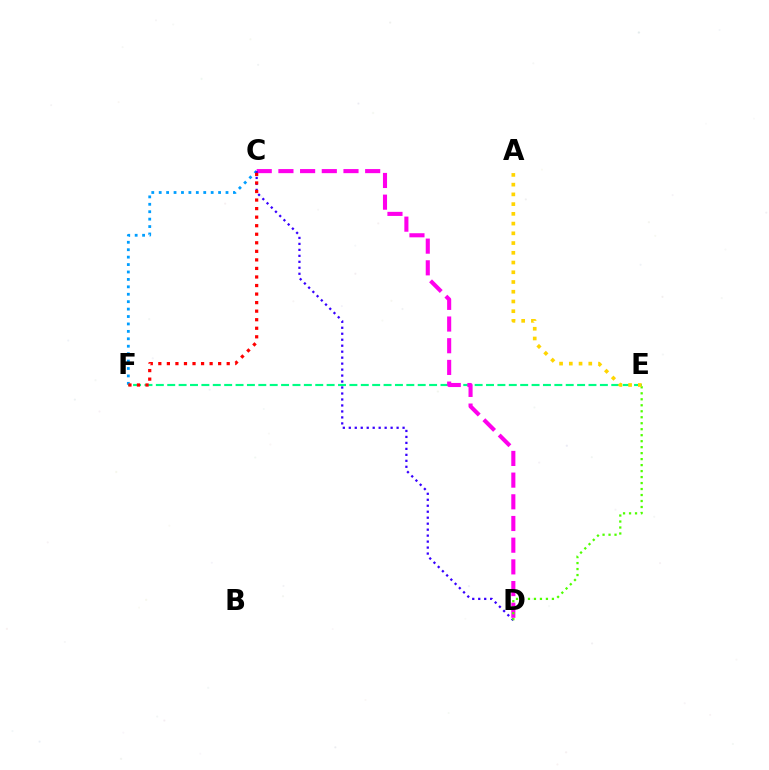{('C', 'F'): [{'color': '#009eff', 'line_style': 'dotted', 'thickness': 2.02}, {'color': '#ff0000', 'line_style': 'dotted', 'thickness': 2.32}], ('E', 'F'): [{'color': '#00ff86', 'line_style': 'dashed', 'thickness': 1.55}], ('C', 'D'): [{'color': '#ff00ed', 'line_style': 'dashed', 'thickness': 2.95}, {'color': '#3700ff', 'line_style': 'dotted', 'thickness': 1.62}], ('D', 'E'): [{'color': '#4fff00', 'line_style': 'dotted', 'thickness': 1.63}], ('A', 'E'): [{'color': '#ffd500', 'line_style': 'dotted', 'thickness': 2.65}]}